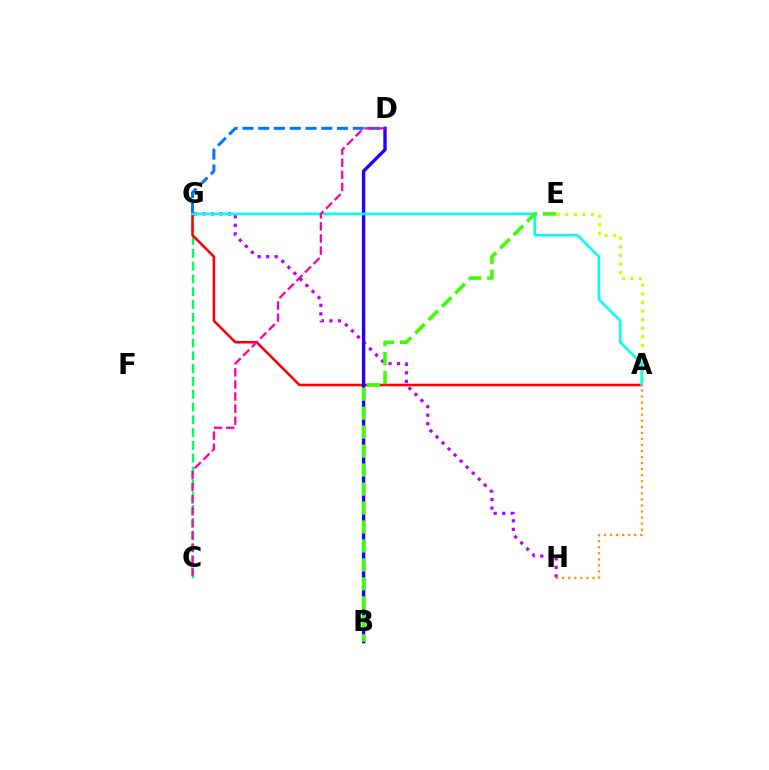{('D', 'G'): [{'color': '#0074ff', 'line_style': 'dashed', 'thickness': 2.14}], ('C', 'G'): [{'color': '#00ff5c', 'line_style': 'dashed', 'thickness': 1.74}], ('G', 'H'): [{'color': '#b900ff', 'line_style': 'dotted', 'thickness': 2.32}], ('A', 'G'): [{'color': '#ff0000', 'line_style': 'solid', 'thickness': 1.85}, {'color': '#00fff6', 'line_style': 'solid', 'thickness': 1.85}], ('B', 'D'): [{'color': '#2500ff', 'line_style': 'solid', 'thickness': 2.42}], ('A', 'E'): [{'color': '#d1ff00', 'line_style': 'dotted', 'thickness': 2.34}], ('C', 'D'): [{'color': '#ff00ac', 'line_style': 'dashed', 'thickness': 1.64}], ('B', 'E'): [{'color': '#3dff00', 'line_style': 'dashed', 'thickness': 2.58}], ('A', 'H'): [{'color': '#ff9400', 'line_style': 'dotted', 'thickness': 1.64}]}